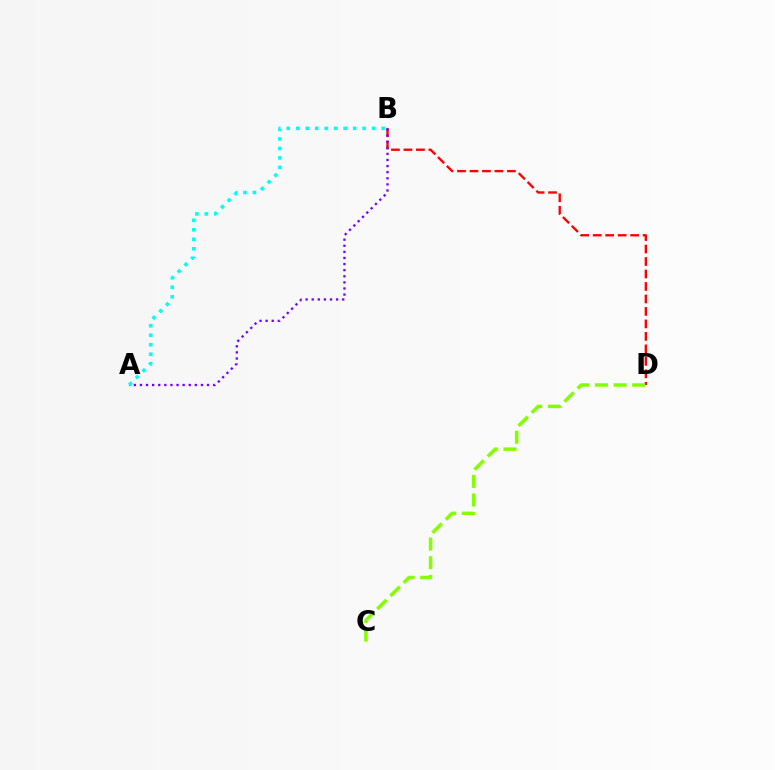{('B', 'D'): [{'color': '#ff0000', 'line_style': 'dashed', 'thickness': 1.7}], ('A', 'B'): [{'color': '#7200ff', 'line_style': 'dotted', 'thickness': 1.66}, {'color': '#00fff6', 'line_style': 'dotted', 'thickness': 2.58}], ('C', 'D'): [{'color': '#84ff00', 'line_style': 'dashed', 'thickness': 2.53}]}